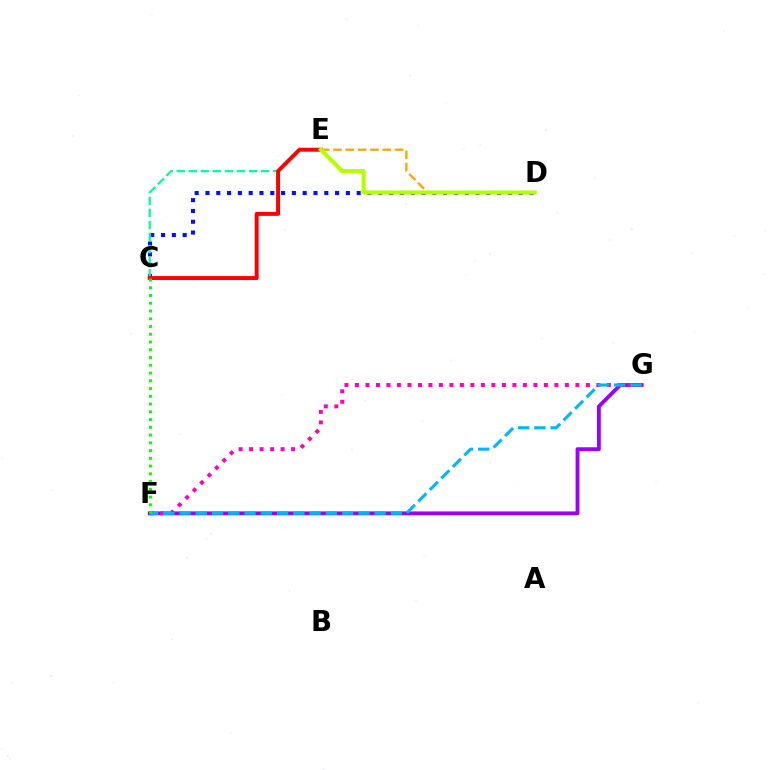{('F', 'G'): [{'color': '#9b00ff', 'line_style': 'solid', 'thickness': 2.76}, {'color': '#ff00bd', 'line_style': 'dotted', 'thickness': 2.85}, {'color': '#00b5ff', 'line_style': 'dashed', 'thickness': 2.21}], ('C', 'D'): [{'color': '#0010ff', 'line_style': 'dotted', 'thickness': 2.93}], ('D', 'E'): [{'color': '#ffa500', 'line_style': 'dashed', 'thickness': 1.68}, {'color': '#b3ff00', 'line_style': 'solid', 'thickness': 2.93}], ('C', 'E'): [{'color': '#00ff9d', 'line_style': 'dashed', 'thickness': 1.64}, {'color': '#ff0000', 'line_style': 'solid', 'thickness': 2.85}], ('C', 'F'): [{'color': '#08ff00', 'line_style': 'dotted', 'thickness': 2.11}]}